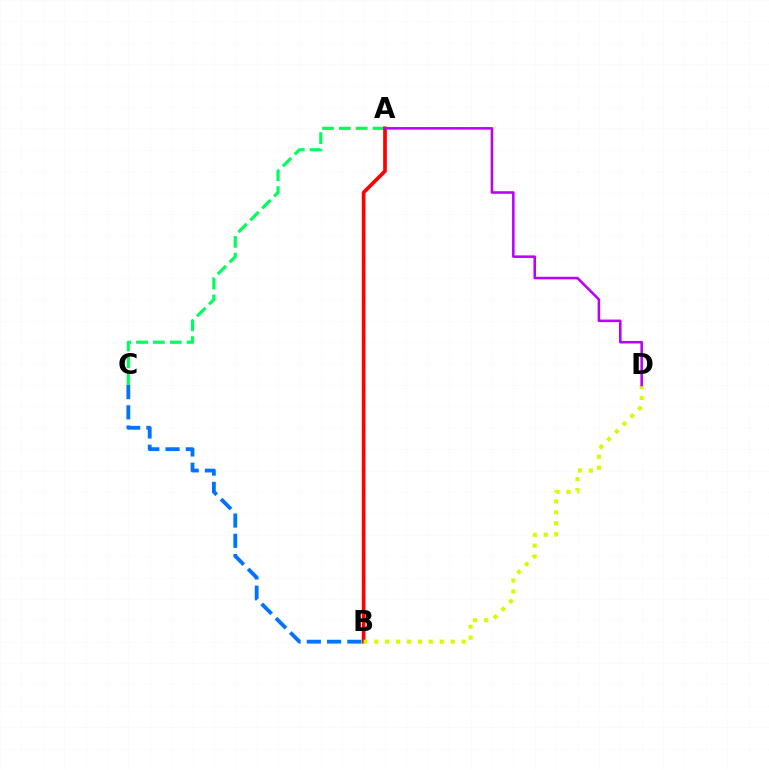{('A', 'C'): [{'color': '#00ff5c', 'line_style': 'dashed', 'thickness': 2.29}], ('A', 'B'): [{'color': '#ff0000', 'line_style': 'solid', 'thickness': 2.65}], ('B', 'D'): [{'color': '#d1ff00', 'line_style': 'dotted', 'thickness': 2.97}], ('A', 'D'): [{'color': '#b900ff', 'line_style': 'solid', 'thickness': 1.84}], ('B', 'C'): [{'color': '#0074ff', 'line_style': 'dashed', 'thickness': 2.75}]}